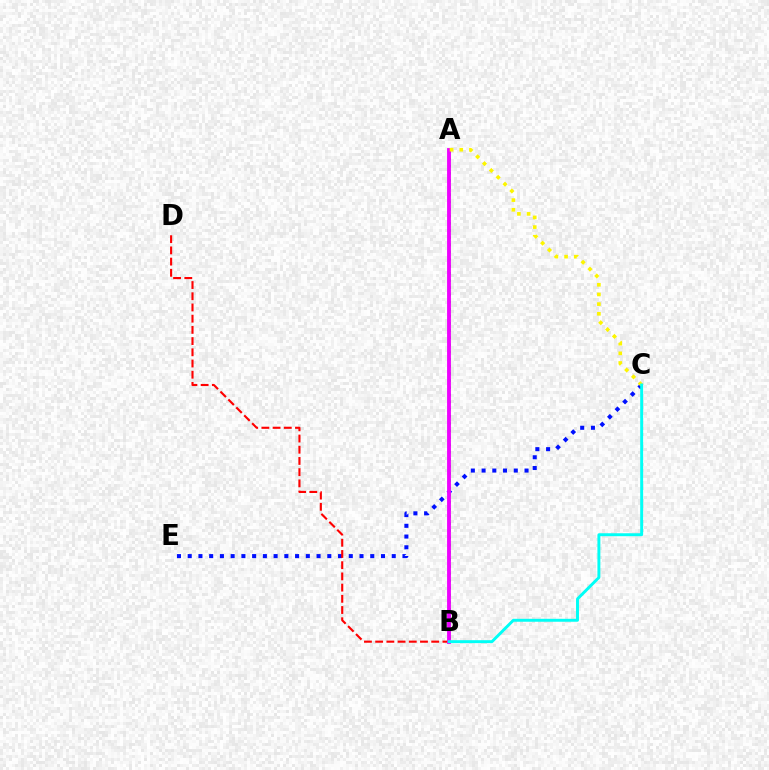{('C', 'E'): [{'color': '#0010ff', 'line_style': 'dotted', 'thickness': 2.92}], ('B', 'D'): [{'color': '#ff0000', 'line_style': 'dashed', 'thickness': 1.52}], ('A', 'B'): [{'color': '#08ff00', 'line_style': 'dotted', 'thickness': 1.94}, {'color': '#ee00ff', 'line_style': 'solid', 'thickness': 2.77}], ('A', 'C'): [{'color': '#fcf500', 'line_style': 'dotted', 'thickness': 2.63}], ('B', 'C'): [{'color': '#00fff6', 'line_style': 'solid', 'thickness': 2.11}]}